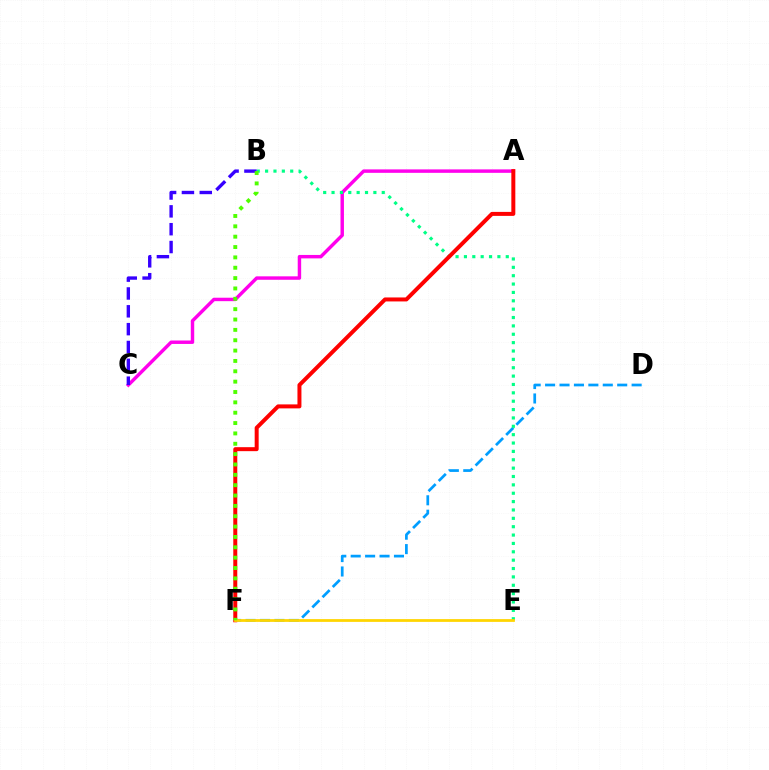{('A', 'C'): [{'color': '#ff00ed', 'line_style': 'solid', 'thickness': 2.48}], ('D', 'F'): [{'color': '#009eff', 'line_style': 'dashed', 'thickness': 1.96}], ('B', 'E'): [{'color': '#00ff86', 'line_style': 'dotted', 'thickness': 2.27}], ('A', 'F'): [{'color': '#ff0000', 'line_style': 'solid', 'thickness': 2.87}], ('B', 'C'): [{'color': '#3700ff', 'line_style': 'dashed', 'thickness': 2.42}], ('E', 'F'): [{'color': '#ffd500', 'line_style': 'solid', 'thickness': 1.99}], ('B', 'F'): [{'color': '#4fff00', 'line_style': 'dotted', 'thickness': 2.81}]}